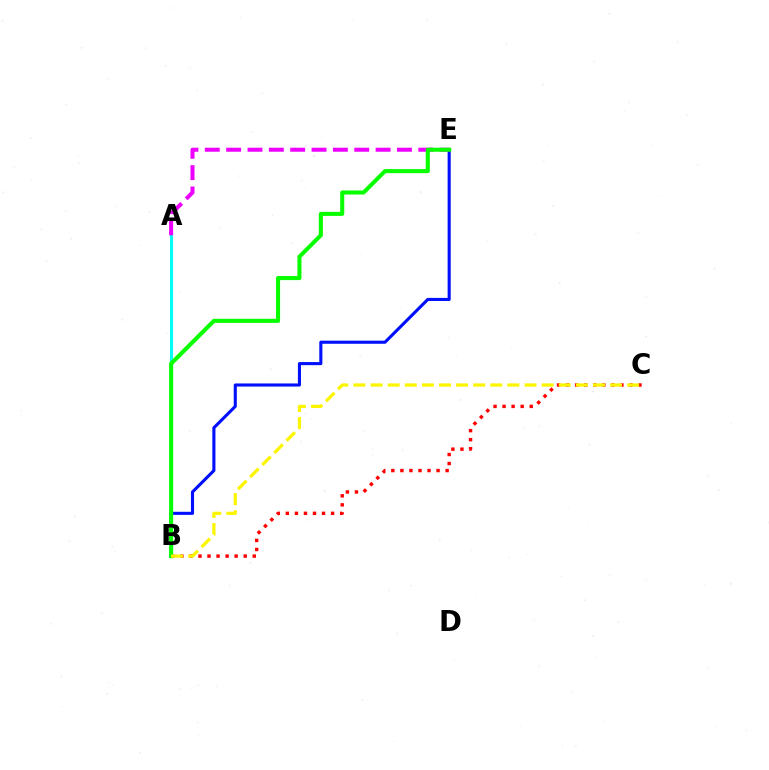{('B', 'E'): [{'color': '#0010ff', 'line_style': 'solid', 'thickness': 2.23}, {'color': '#08ff00', 'line_style': 'solid', 'thickness': 2.93}], ('A', 'B'): [{'color': '#00fff6', 'line_style': 'solid', 'thickness': 2.22}], ('B', 'C'): [{'color': '#ff0000', 'line_style': 'dotted', 'thickness': 2.46}, {'color': '#fcf500', 'line_style': 'dashed', 'thickness': 2.32}], ('A', 'E'): [{'color': '#ee00ff', 'line_style': 'dashed', 'thickness': 2.9}]}